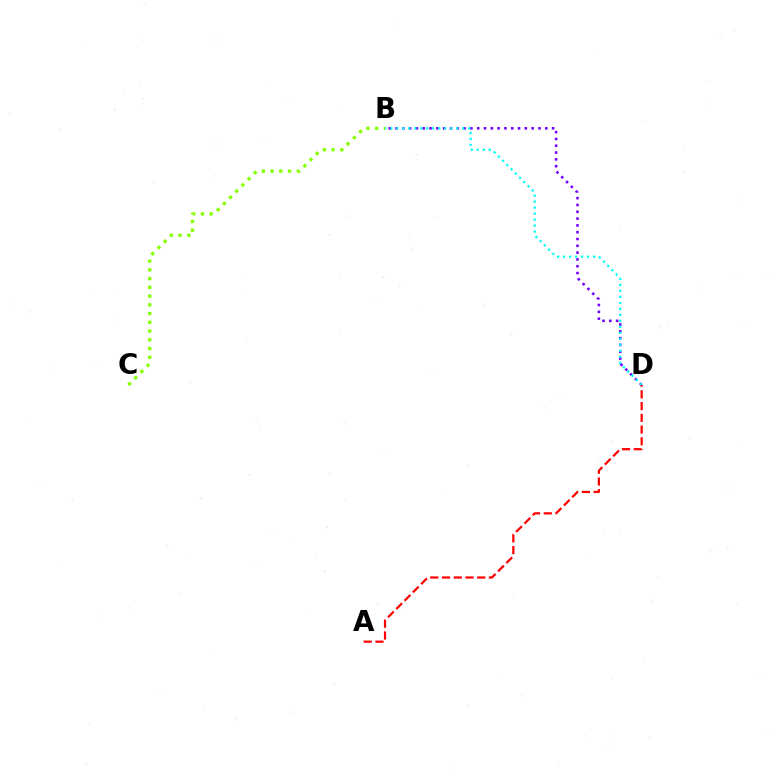{('B', 'D'): [{'color': '#7200ff', 'line_style': 'dotted', 'thickness': 1.85}, {'color': '#00fff6', 'line_style': 'dotted', 'thickness': 1.63}], ('A', 'D'): [{'color': '#ff0000', 'line_style': 'dashed', 'thickness': 1.59}], ('B', 'C'): [{'color': '#84ff00', 'line_style': 'dotted', 'thickness': 2.37}]}